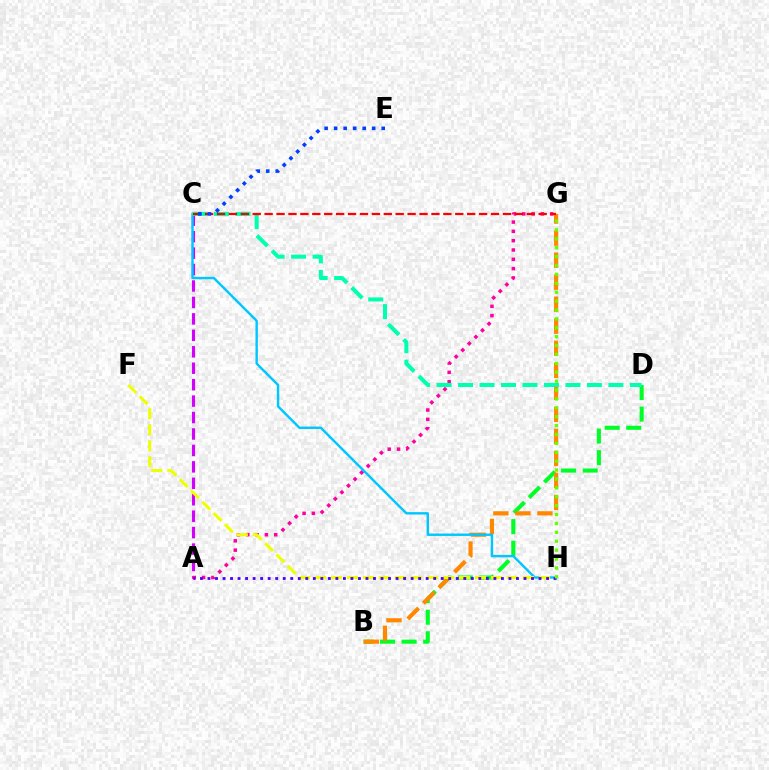{('A', 'C'): [{'color': '#d600ff', 'line_style': 'dashed', 'thickness': 2.23}], ('A', 'G'): [{'color': '#ff00a0', 'line_style': 'dotted', 'thickness': 2.53}], ('B', 'D'): [{'color': '#00ff27', 'line_style': 'dashed', 'thickness': 2.93}], ('B', 'G'): [{'color': '#ff8800', 'line_style': 'dashed', 'thickness': 2.99}], ('C', 'H'): [{'color': '#00c7ff', 'line_style': 'solid', 'thickness': 1.74}], ('F', 'H'): [{'color': '#eeff00', 'line_style': 'dashed', 'thickness': 2.17}], ('A', 'H'): [{'color': '#4f00ff', 'line_style': 'dotted', 'thickness': 2.04}], ('G', 'H'): [{'color': '#66ff00', 'line_style': 'dotted', 'thickness': 2.42}], ('C', 'D'): [{'color': '#00ffaf', 'line_style': 'dashed', 'thickness': 2.92}], ('C', 'G'): [{'color': '#ff0000', 'line_style': 'dashed', 'thickness': 1.62}], ('C', 'E'): [{'color': '#003fff', 'line_style': 'dotted', 'thickness': 2.58}]}